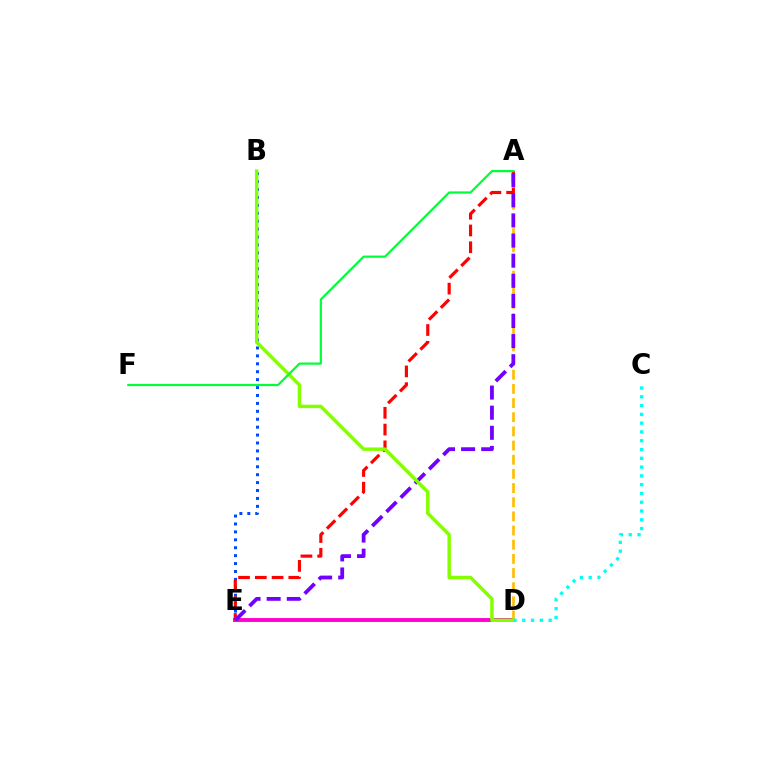{('B', 'E'): [{'color': '#004bff', 'line_style': 'dotted', 'thickness': 2.15}], ('D', 'E'): [{'color': '#ff00cf', 'line_style': 'solid', 'thickness': 2.79}], ('A', 'D'): [{'color': '#ffbd00', 'line_style': 'dashed', 'thickness': 1.92}], ('A', 'E'): [{'color': '#ff0000', 'line_style': 'dashed', 'thickness': 2.28}, {'color': '#7200ff', 'line_style': 'dashed', 'thickness': 2.73}], ('B', 'D'): [{'color': '#84ff00', 'line_style': 'solid', 'thickness': 2.48}], ('A', 'F'): [{'color': '#00ff39', 'line_style': 'solid', 'thickness': 1.6}], ('C', 'D'): [{'color': '#00fff6', 'line_style': 'dotted', 'thickness': 2.39}]}